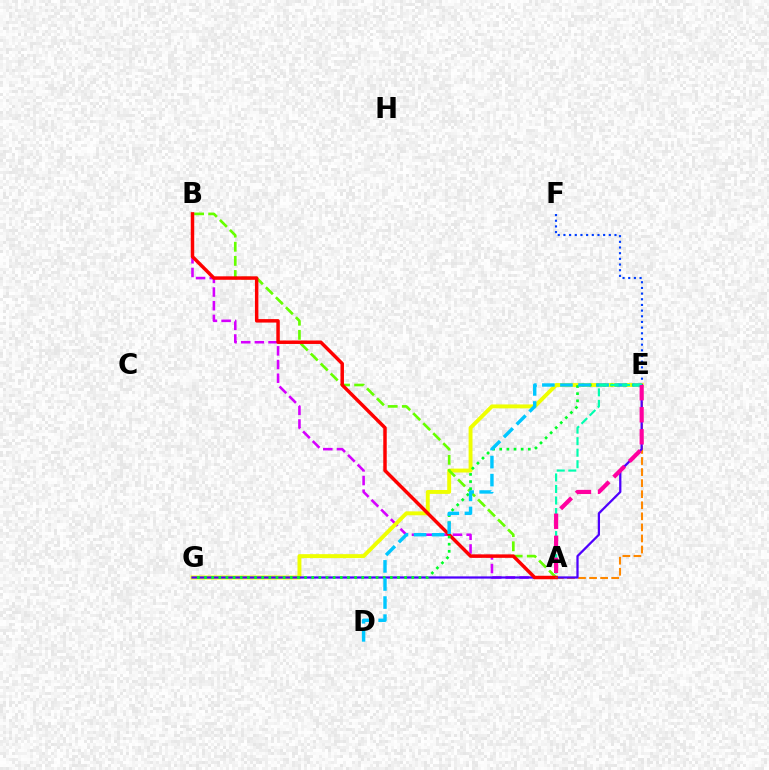{('E', 'F'): [{'color': '#003fff', 'line_style': 'dotted', 'thickness': 1.54}], ('A', 'B'): [{'color': '#d600ff', 'line_style': 'dashed', 'thickness': 1.86}, {'color': '#66ff00', 'line_style': 'dashed', 'thickness': 1.92}, {'color': '#ff0000', 'line_style': 'solid', 'thickness': 2.5}], ('E', 'G'): [{'color': '#eeff00', 'line_style': 'solid', 'thickness': 2.81}, {'color': '#4f00ff', 'line_style': 'solid', 'thickness': 1.62}, {'color': '#00ff27', 'line_style': 'dotted', 'thickness': 1.94}], ('A', 'E'): [{'color': '#ff8800', 'line_style': 'dashed', 'thickness': 1.5}, {'color': '#00ffaf', 'line_style': 'dashed', 'thickness': 1.57}, {'color': '#ff00a0', 'line_style': 'dashed', 'thickness': 3.0}], ('D', 'E'): [{'color': '#00c7ff', 'line_style': 'dashed', 'thickness': 2.45}]}